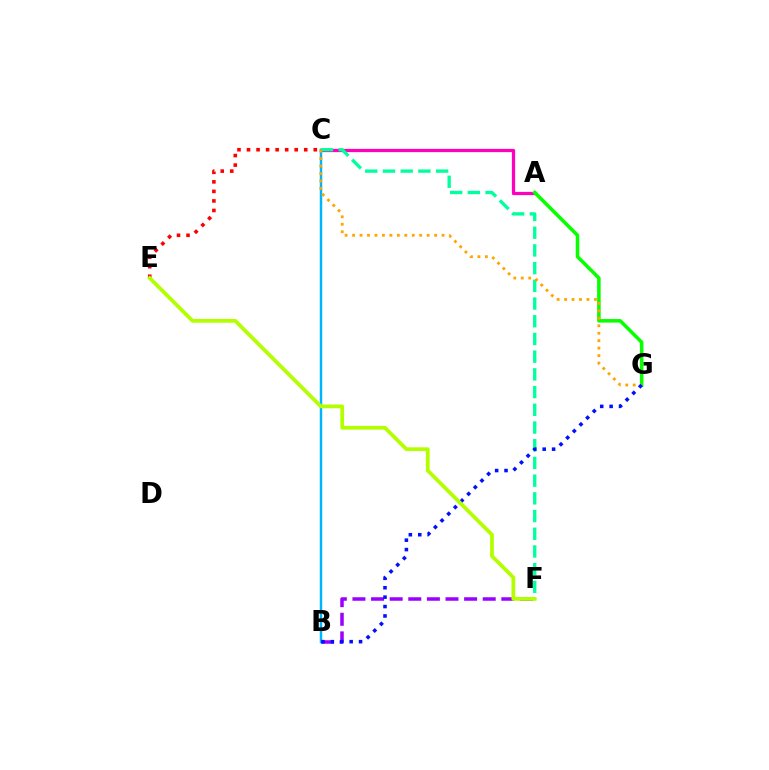{('A', 'C'): [{'color': '#ff00bd', 'line_style': 'solid', 'thickness': 2.34}], ('B', 'F'): [{'color': '#9b00ff', 'line_style': 'dashed', 'thickness': 2.53}], ('B', 'C'): [{'color': '#00b5ff', 'line_style': 'solid', 'thickness': 1.77}], ('C', 'F'): [{'color': '#00ff9d', 'line_style': 'dashed', 'thickness': 2.41}], ('A', 'G'): [{'color': '#08ff00', 'line_style': 'solid', 'thickness': 2.55}], ('C', 'G'): [{'color': '#ffa500', 'line_style': 'dotted', 'thickness': 2.03}], ('C', 'E'): [{'color': '#ff0000', 'line_style': 'dotted', 'thickness': 2.59}], ('B', 'G'): [{'color': '#0010ff', 'line_style': 'dotted', 'thickness': 2.56}], ('E', 'F'): [{'color': '#b3ff00', 'line_style': 'solid', 'thickness': 2.7}]}